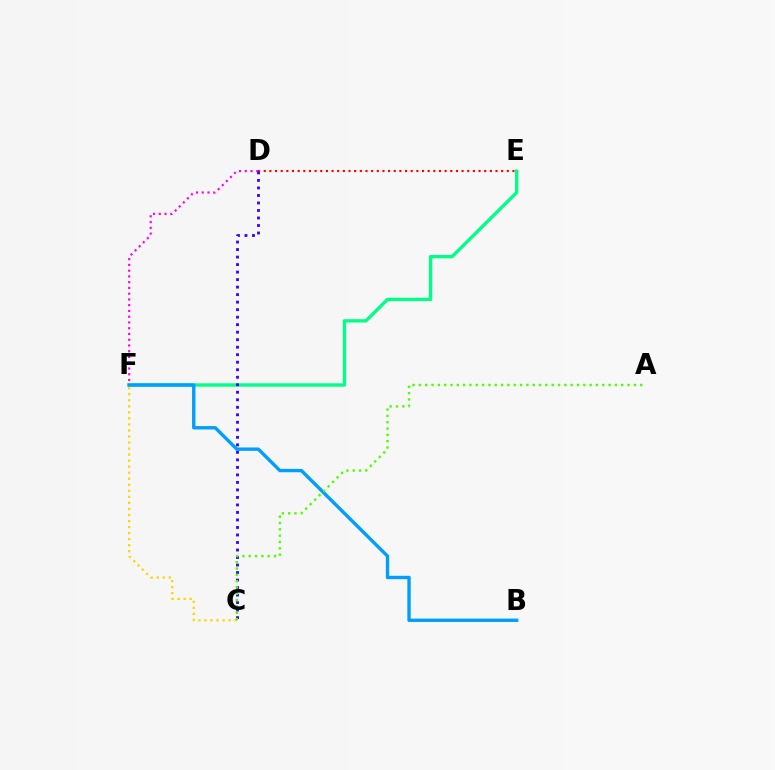{('D', 'E'): [{'color': '#ff0000', 'line_style': 'dotted', 'thickness': 1.54}], ('D', 'F'): [{'color': '#ff00ed', 'line_style': 'dotted', 'thickness': 1.56}], ('E', 'F'): [{'color': '#00ff86', 'line_style': 'solid', 'thickness': 2.39}], ('B', 'F'): [{'color': '#009eff', 'line_style': 'solid', 'thickness': 2.43}], ('C', 'D'): [{'color': '#3700ff', 'line_style': 'dotted', 'thickness': 2.04}], ('C', 'F'): [{'color': '#ffd500', 'line_style': 'dotted', 'thickness': 1.64}], ('A', 'C'): [{'color': '#4fff00', 'line_style': 'dotted', 'thickness': 1.72}]}